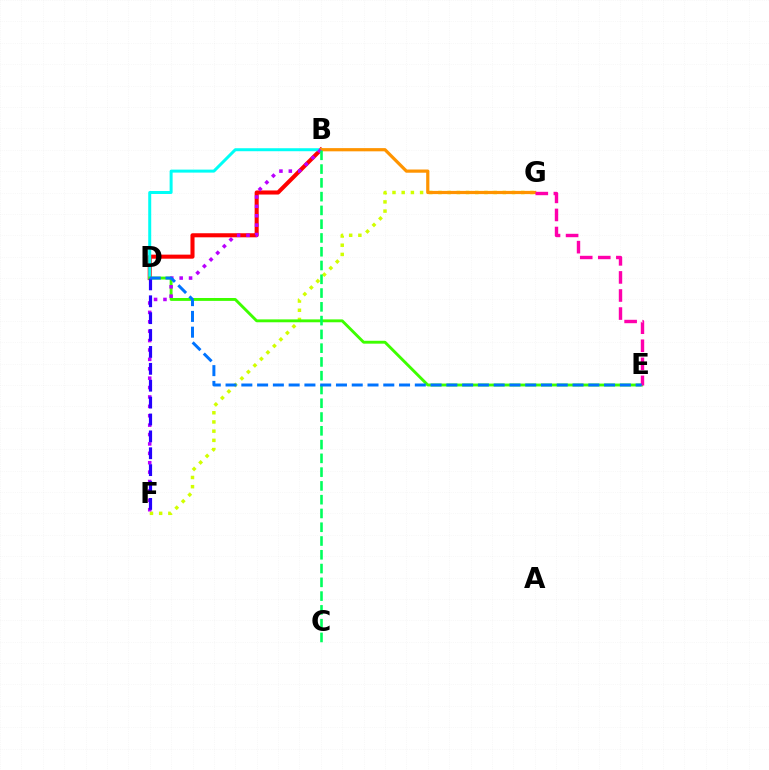{('B', 'D'): [{'color': '#ff0000', 'line_style': 'solid', 'thickness': 2.93}, {'color': '#00fff6', 'line_style': 'solid', 'thickness': 2.16}], ('F', 'G'): [{'color': '#d1ff00', 'line_style': 'dotted', 'thickness': 2.5}], ('D', 'E'): [{'color': '#3dff00', 'line_style': 'solid', 'thickness': 2.08}, {'color': '#0074ff', 'line_style': 'dashed', 'thickness': 2.14}], ('B', 'G'): [{'color': '#ff9400', 'line_style': 'solid', 'thickness': 2.31}], ('B', 'F'): [{'color': '#b900ff', 'line_style': 'dotted', 'thickness': 2.55}], ('D', 'F'): [{'color': '#2500ff', 'line_style': 'dashed', 'thickness': 2.29}], ('B', 'C'): [{'color': '#00ff5c', 'line_style': 'dashed', 'thickness': 1.87}], ('E', 'G'): [{'color': '#ff00ac', 'line_style': 'dashed', 'thickness': 2.45}]}